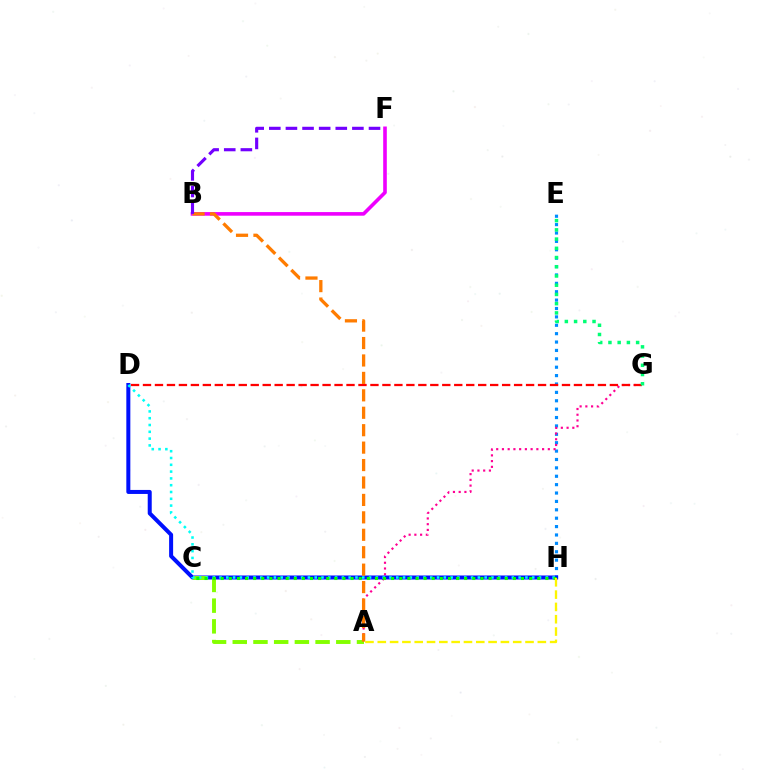{('E', 'H'): [{'color': '#008cff', 'line_style': 'dotted', 'thickness': 2.28}], ('A', 'G'): [{'color': '#ff0094', 'line_style': 'dotted', 'thickness': 1.56}], ('B', 'F'): [{'color': '#ee00ff', 'line_style': 'solid', 'thickness': 2.6}, {'color': '#7200ff', 'line_style': 'dashed', 'thickness': 2.26}], ('D', 'H'): [{'color': '#0010ff', 'line_style': 'solid', 'thickness': 2.88}, {'color': '#00fff6', 'line_style': 'dotted', 'thickness': 1.85}], ('A', 'C'): [{'color': '#84ff00', 'line_style': 'dashed', 'thickness': 2.81}], ('D', 'G'): [{'color': '#ff0000', 'line_style': 'dashed', 'thickness': 1.63}], ('E', 'G'): [{'color': '#00ff74', 'line_style': 'dotted', 'thickness': 2.51}], ('A', 'B'): [{'color': '#ff7c00', 'line_style': 'dashed', 'thickness': 2.37}], ('C', 'H'): [{'color': '#08ff00', 'line_style': 'dotted', 'thickness': 2.21}], ('A', 'H'): [{'color': '#fcf500', 'line_style': 'dashed', 'thickness': 1.67}]}